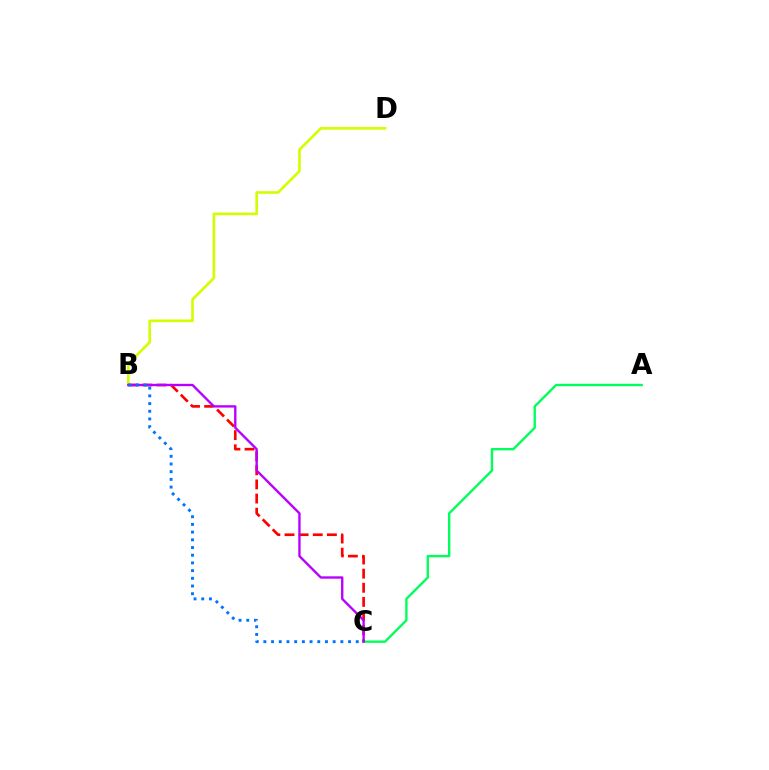{('B', 'D'): [{'color': '#d1ff00', 'line_style': 'solid', 'thickness': 1.91}], ('A', 'C'): [{'color': '#00ff5c', 'line_style': 'solid', 'thickness': 1.72}], ('B', 'C'): [{'color': '#ff0000', 'line_style': 'dashed', 'thickness': 1.92}, {'color': '#b900ff', 'line_style': 'solid', 'thickness': 1.7}, {'color': '#0074ff', 'line_style': 'dotted', 'thickness': 2.09}]}